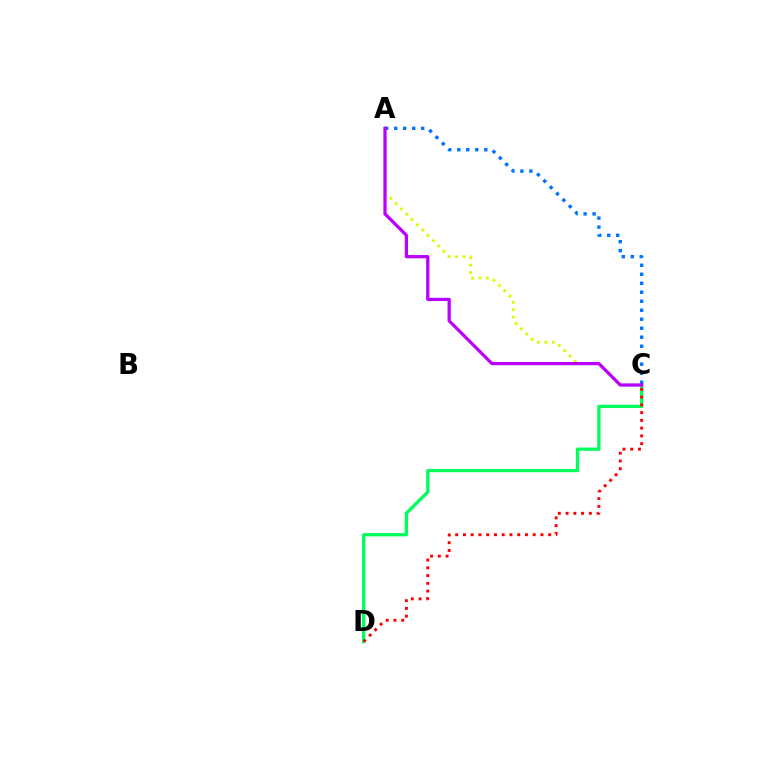{('A', 'C'): [{'color': '#d1ff00', 'line_style': 'dotted', 'thickness': 2.03}, {'color': '#0074ff', 'line_style': 'dotted', 'thickness': 2.44}, {'color': '#b900ff', 'line_style': 'solid', 'thickness': 2.34}], ('C', 'D'): [{'color': '#00ff5c', 'line_style': 'solid', 'thickness': 2.36}, {'color': '#ff0000', 'line_style': 'dotted', 'thickness': 2.11}]}